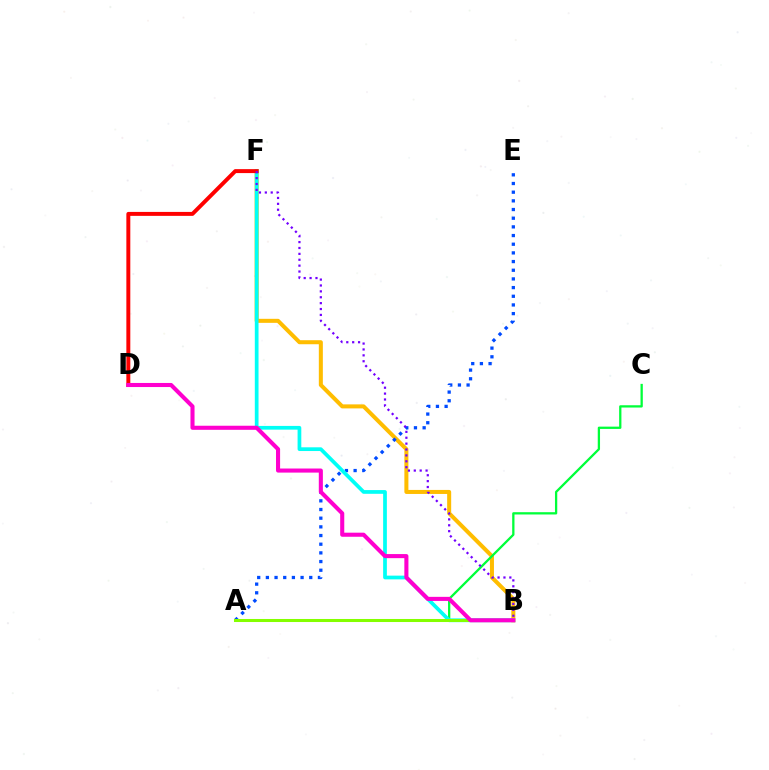{('B', 'F'): [{'color': '#ffbd00', 'line_style': 'solid', 'thickness': 2.9}, {'color': '#00fff6', 'line_style': 'solid', 'thickness': 2.68}, {'color': '#7200ff', 'line_style': 'dotted', 'thickness': 1.6}], ('A', 'E'): [{'color': '#004bff', 'line_style': 'dotted', 'thickness': 2.36}], ('A', 'C'): [{'color': '#00ff39', 'line_style': 'solid', 'thickness': 1.64}], ('D', 'F'): [{'color': '#ff0000', 'line_style': 'solid', 'thickness': 2.84}], ('A', 'B'): [{'color': '#84ff00', 'line_style': 'solid', 'thickness': 2.19}], ('B', 'D'): [{'color': '#ff00cf', 'line_style': 'solid', 'thickness': 2.94}]}